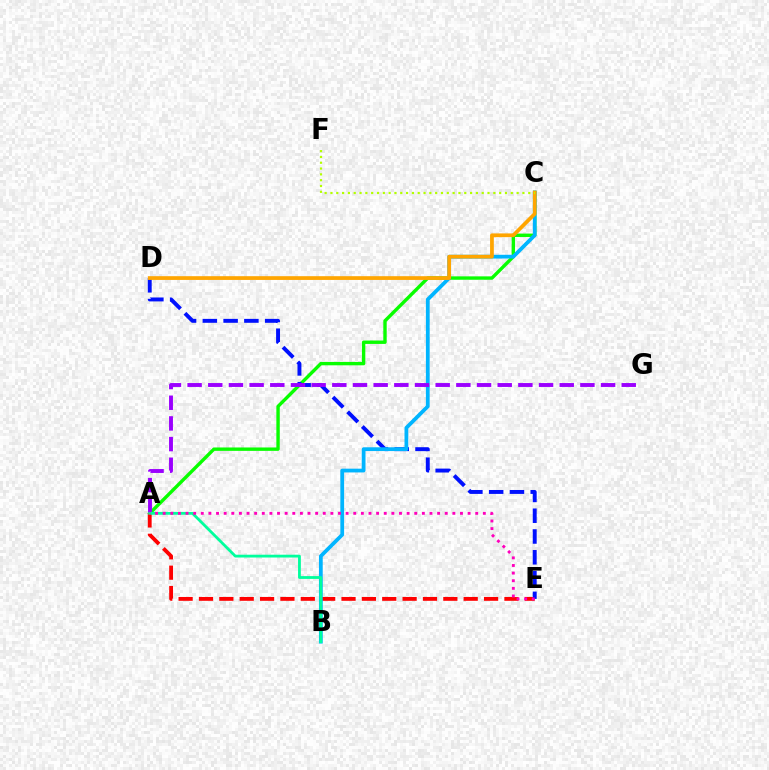{('A', 'C'): [{'color': '#08ff00', 'line_style': 'solid', 'thickness': 2.44}], ('A', 'E'): [{'color': '#ff0000', 'line_style': 'dashed', 'thickness': 2.77}, {'color': '#ff00bd', 'line_style': 'dotted', 'thickness': 2.07}], ('D', 'E'): [{'color': '#0010ff', 'line_style': 'dashed', 'thickness': 2.82}], ('B', 'C'): [{'color': '#00b5ff', 'line_style': 'solid', 'thickness': 2.71}], ('C', 'D'): [{'color': '#ffa500', 'line_style': 'solid', 'thickness': 2.7}], ('C', 'F'): [{'color': '#b3ff00', 'line_style': 'dotted', 'thickness': 1.58}], ('A', 'G'): [{'color': '#9b00ff', 'line_style': 'dashed', 'thickness': 2.81}], ('A', 'B'): [{'color': '#00ff9d', 'line_style': 'solid', 'thickness': 2.02}]}